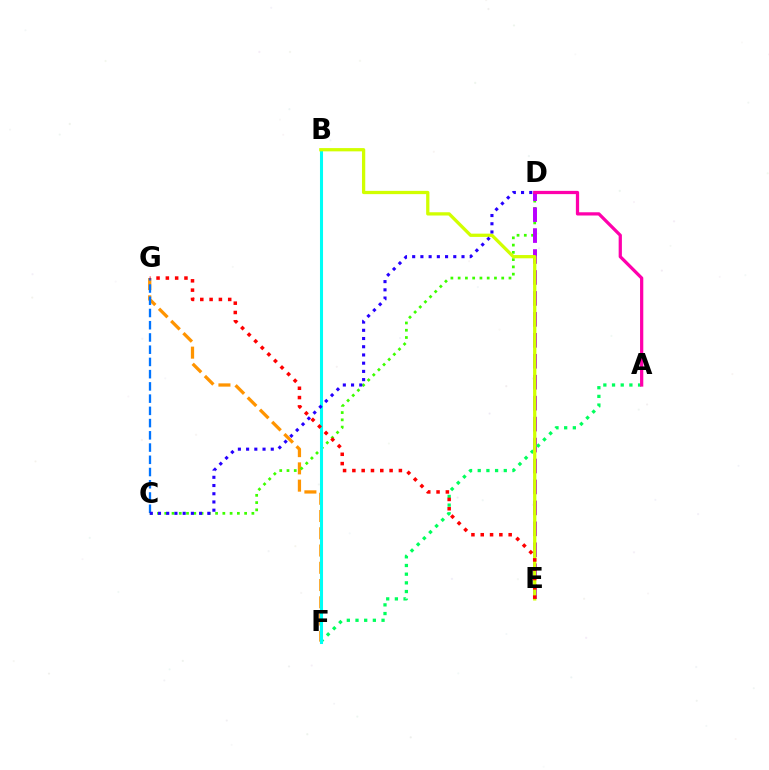{('F', 'G'): [{'color': '#ff9400', 'line_style': 'dashed', 'thickness': 2.34}], ('C', 'G'): [{'color': '#0074ff', 'line_style': 'dashed', 'thickness': 1.66}], ('C', 'D'): [{'color': '#3dff00', 'line_style': 'dotted', 'thickness': 1.97}, {'color': '#2500ff', 'line_style': 'dotted', 'thickness': 2.23}], ('D', 'E'): [{'color': '#b900ff', 'line_style': 'dashed', 'thickness': 2.85}], ('A', 'F'): [{'color': '#00ff5c', 'line_style': 'dotted', 'thickness': 2.36}], ('B', 'F'): [{'color': '#00fff6', 'line_style': 'solid', 'thickness': 2.2}], ('B', 'E'): [{'color': '#d1ff00', 'line_style': 'solid', 'thickness': 2.35}], ('E', 'G'): [{'color': '#ff0000', 'line_style': 'dotted', 'thickness': 2.53}], ('A', 'D'): [{'color': '#ff00ac', 'line_style': 'solid', 'thickness': 2.33}]}